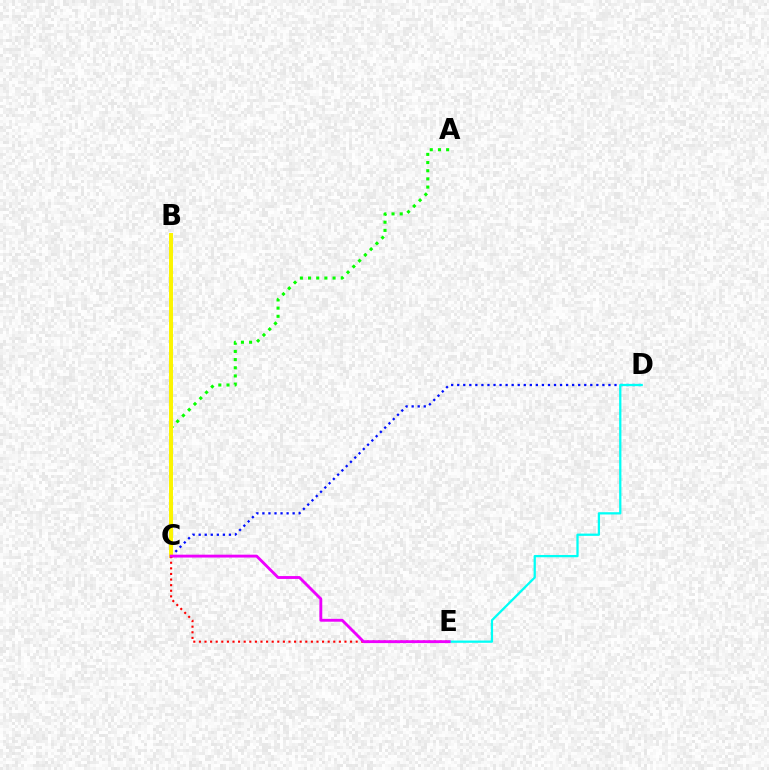{('A', 'C'): [{'color': '#08ff00', 'line_style': 'dotted', 'thickness': 2.22}], ('C', 'D'): [{'color': '#0010ff', 'line_style': 'dotted', 'thickness': 1.64}], ('B', 'C'): [{'color': '#fcf500', 'line_style': 'solid', 'thickness': 2.86}], ('C', 'E'): [{'color': '#ff0000', 'line_style': 'dotted', 'thickness': 1.52}, {'color': '#ee00ff', 'line_style': 'solid', 'thickness': 2.06}], ('D', 'E'): [{'color': '#00fff6', 'line_style': 'solid', 'thickness': 1.63}]}